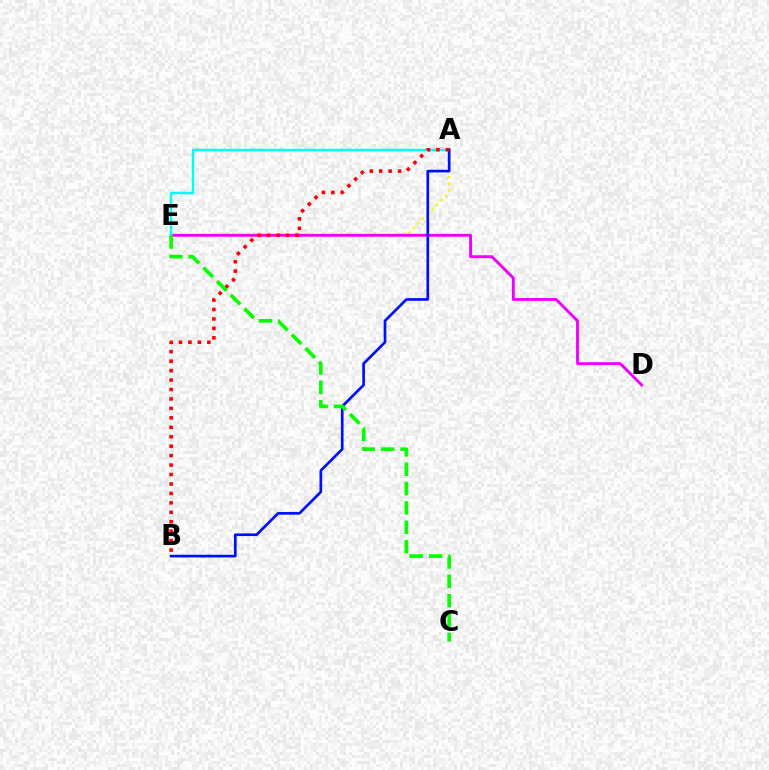{('A', 'E'): [{'color': '#fcf500', 'line_style': 'dotted', 'thickness': 1.78}, {'color': '#00fff6', 'line_style': 'solid', 'thickness': 1.77}], ('D', 'E'): [{'color': '#ee00ff', 'line_style': 'solid', 'thickness': 2.05}], ('A', 'B'): [{'color': '#0010ff', 'line_style': 'solid', 'thickness': 1.93}, {'color': '#ff0000', 'line_style': 'dotted', 'thickness': 2.57}], ('C', 'E'): [{'color': '#08ff00', 'line_style': 'dashed', 'thickness': 2.63}]}